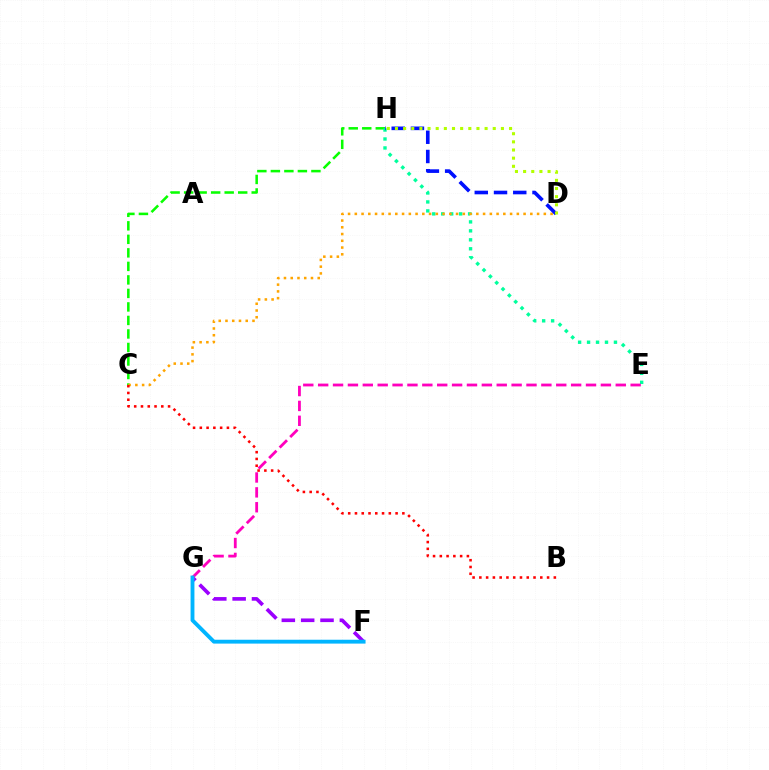{('F', 'G'): [{'color': '#9b00ff', 'line_style': 'dashed', 'thickness': 2.63}, {'color': '#00b5ff', 'line_style': 'solid', 'thickness': 2.78}], ('C', 'H'): [{'color': '#08ff00', 'line_style': 'dashed', 'thickness': 1.84}], ('E', 'H'): [{'color': '#00ff9d', 'line_style': 'dotted', 'thickness': 2.44}], ('C', 'D'): [{'color': '#ffa500', 'line_style': 'dotted', 'thickness': 1.83}], ('E', 'G'): [{'color': '#ff00bd', 'line_style': 'dashed', 'thickness': 2.02}], ('B', 'C'): [{'color': '#ff0000', 'line_style': 'dotted', 'thickness': 1.84}], ('D', 'H'): [{'color': '#0010ff', 'line_style': 'dashed', 'thickness': 2.61}, {'color': '#b3ff00', 'line_style': 'dotted', 'thickness': 2.21}]}